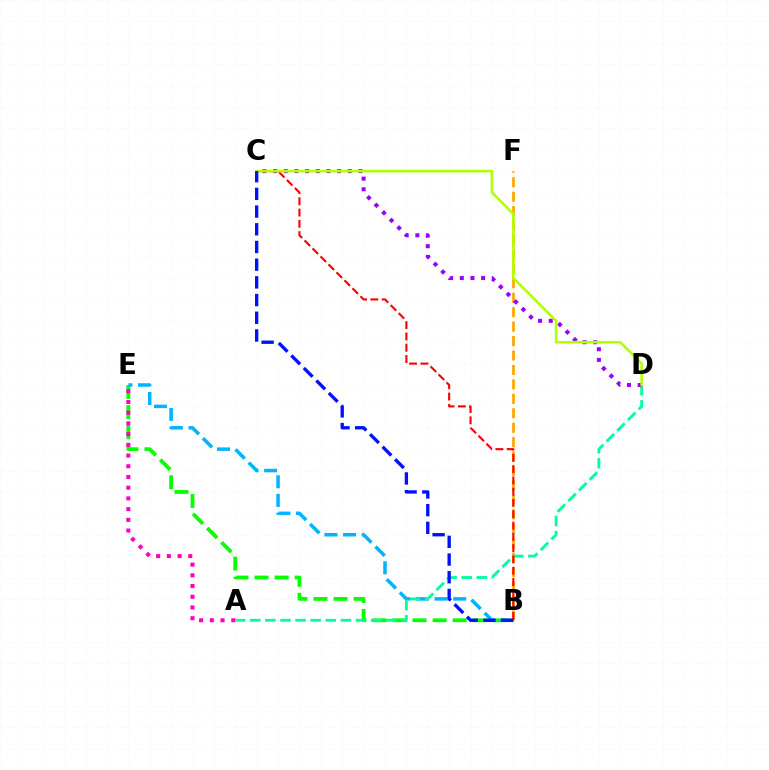{('B', 'E'): [{'color': '#08ff00', 'line_style': 'dashed', 'thickness': 2.73}, {'color': '#00b5ff', 'line_style': 'dashed', 'thickness': 2.53}], ('B', 'F'): [{'color': '#ffa500', 'line_style': 'dashed', 'thickness': 1.96}], ('A', 'E'): [{'color': '#ff00bd', 'line_style': 'dotted', 'thickness': 2.91}], ('A', 'D'): [{'color': '#00ff9d', 'line_style': 'dashed', 'thickness': 2.05}], ('C', 'D'): [{'color': '#9b00ff', 'line_style': 'dotted', 'thickness': 2.9}, {'color': '#b3ff00', 'line_style': 'solid', 'thickness': 1.87}], ('B', 'C'): [{'color': '#ff0000', 'line_style': 'dashed', 'thickness': 1.53}, {'color': '#0010ff', 'line_style': 'dashed', 'thickness': 2.4}]}